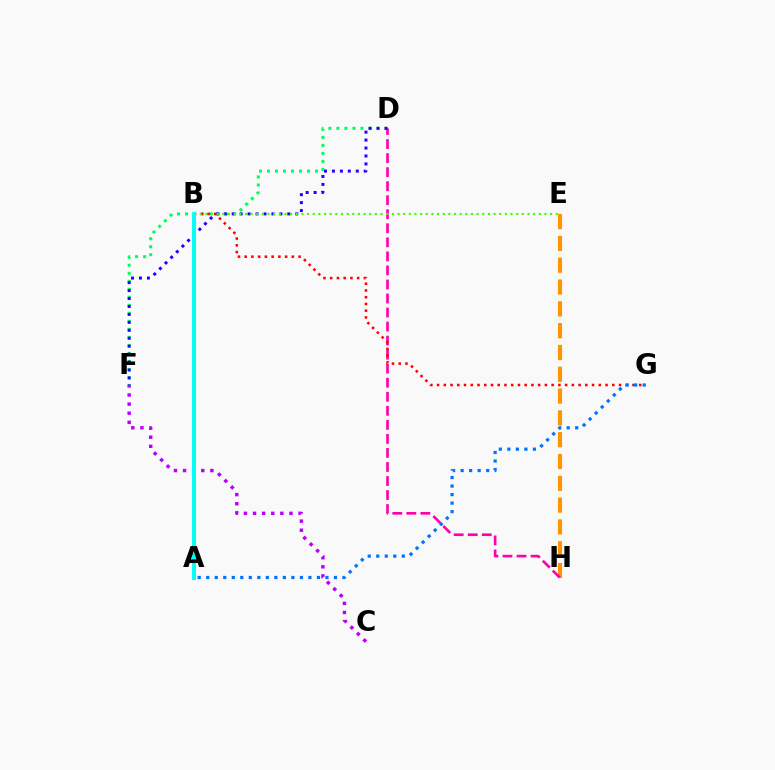{('D', 'F'): [{'color': '#00ff5c', 'line_style': 'dotted', 'thickness': 2.18}, {'color': '#2500ff', 'line_style': 'dotted', 'thickness': 2.16}], ('E', 'H'): [{'color': '#ff9400', 'line_style': 'dashed', 'thickness': 2.96}], ('D', 'H'): [{'color': '#ff00ac', 'line_style': 'dashed', 'thickness': 1.91}], ('C', 'F'): [{'color': '#b900ff', 'line_style': 'dotted', 'thickness': 2.47}], ('B', 'G'): [{'color': '#ff0000', 'line_style': 'dotted', 'thickness': 1.83}], ('A', 'B'): [{'color': '#d1ff00', 'line_style': 'solid', 'thickness': 2.06}, {'color': '#00fff6', 'line_style': 'solid', 'thickness': 2.81}], ('B', 'E'): [{'color': '#3dff00', 'line_style': 'dotted', 'thickness': 1.54}], ('A', 'G'): [{'color': '#0074ff', 'line_style': 'dotted', 'thickness': 2.31}]}